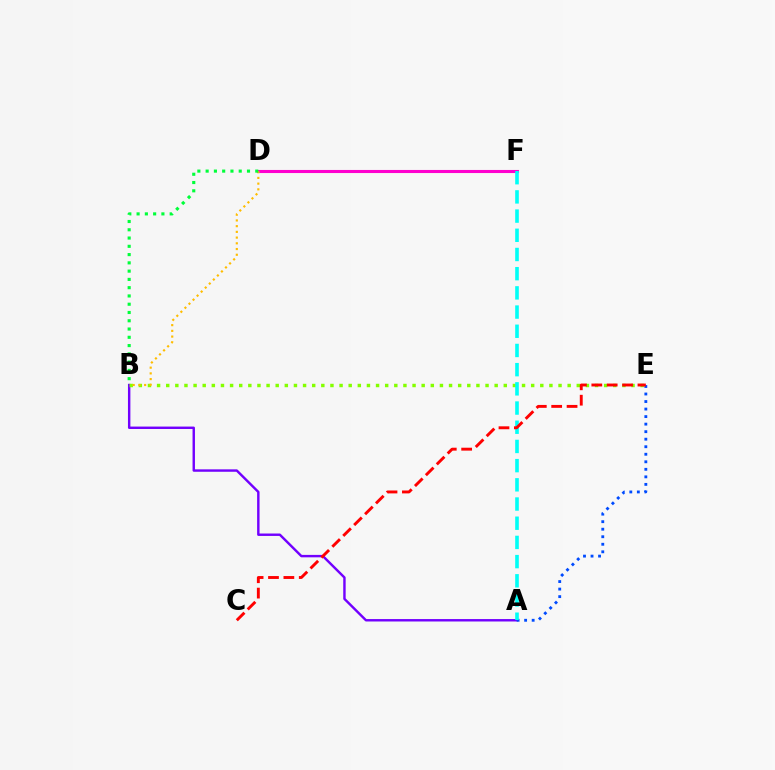{('A', 'B'): [{'color': '#7200ff', 'line_style': 'solid', 'thickness': 1.74}], ('A', 'E'): [{'color': '#004bff', 'line_style': 'dotted', 'thickness': 2.05}], ('D', 'F'): [{'color': '#ff00cf', 'line_style': 'solid', 'thickness': 2.22}], ('B', 'E'): [{'color': '#84ff00', 'line_style': 'dotted', 'thickness': 2.48}], ('A', 'F'): [{'color': '#00fff6', 'line_style': 'dashed', 'thickness': 2.61}], ('B', 'D'): [{'color': '#ffbd00', 'line_style': 'dotted', 'thickness': 1.55}, {'color': '#00ff39', 'line_style': 'dotted', 'thickness': 2.25}], ('C', 'E'): [{'color': '#ff0000', 'line_style': 'dashed', 'thickness': 2.09}]}